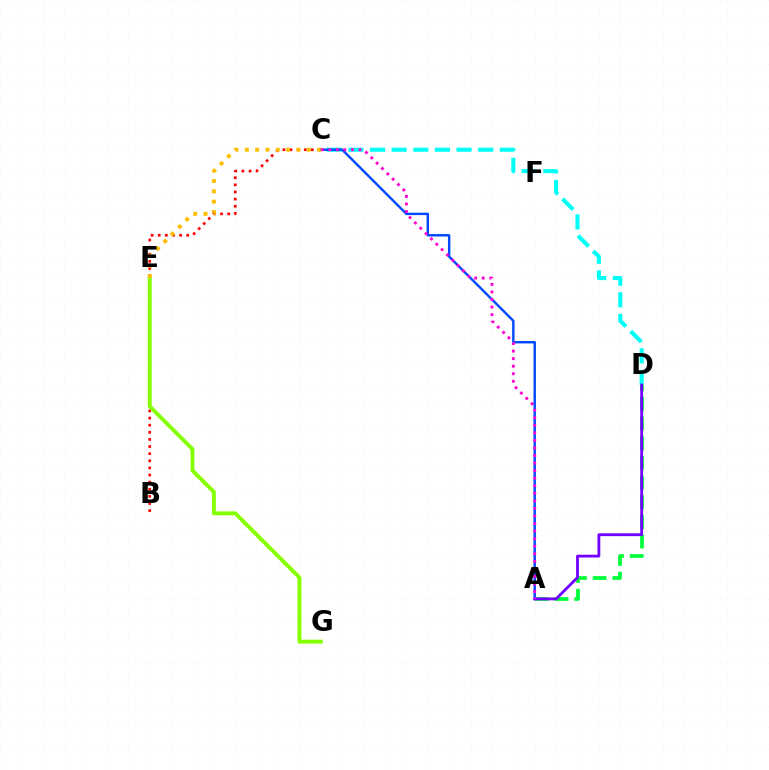{('B', 'C'): [{'color': '#ff0000', 'line_style': 'dotted', 'thickness': 1.93}], ('C', 'D'): [{'color': '#00fff6', 'line_style': 'dashed', 'thickness': 2.94}], ('A', 'D'): [{'color': '#00ff39', 'line_style': 'dashed', 'thickness': 2.68}, {'color': '#7200ff', 'line_style': 'solid', 'thickness': 2.03}], ('E', 'G'): [{'color': '#84ff00', 'line_style': 'solid', 'thickness': 2.78}], ('A', 'C'): [{'color': '#004bff', 'line_style': 'solid', 'thickness': 1.75}, {'color': '#ff00cf', 'line_style': 'dotted', 'thickness': 2.05}], ('C', 'E'): [{'color': '#ffbd00', 'line_style': 'dotted', 'thickness': 2.81}]}